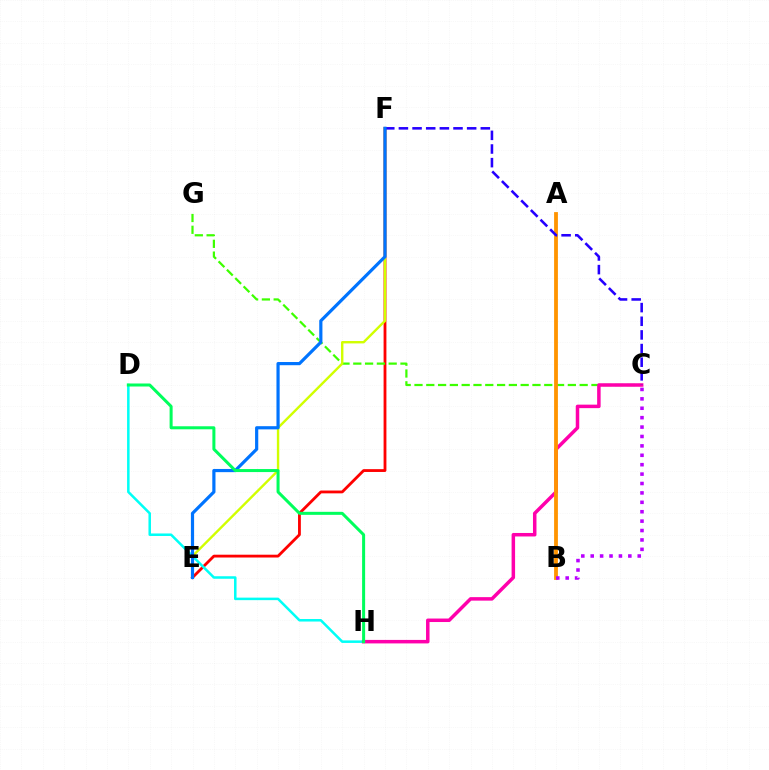{('E', 'F'): [{'color': '#ff0000', 'line_style': 'solid', 'thickness': 2.03}, {'color': '#d1ff00', 'line_style': 'solid', 'thickness': 1.72}, {'color': '#0074ff', 'line_style': 'solid', 'thickness': 2.3}], ('D', 'H'): [{'color': '#00fff6', 'line_style': 'solid', 'thickness': 1.81}, {'color': '#00ff5c', 'line_style': 'solid', 'thickness': 2.17}], ('C', 'G'): [{'color': '#3dff00', 'line_style': 'dashed', 'thickness': 1.6}], ('C', 'H'): [{'color': '#ff00ac', 'line_style': 'solid', 'thickness': 2.52}], ('A', 'B'): [{'color': '#ff9400', 'line_style': 'solid', 'thickness': 2.74}], ('C', 'F'): [{'color': '#2500ff', 'line_style': 'dashed', 'thickness': 1.85}], ('B', 'C'): [{'color': '#b900ff', 'line_style': 'dotted', 'thickness': 2.56}]}